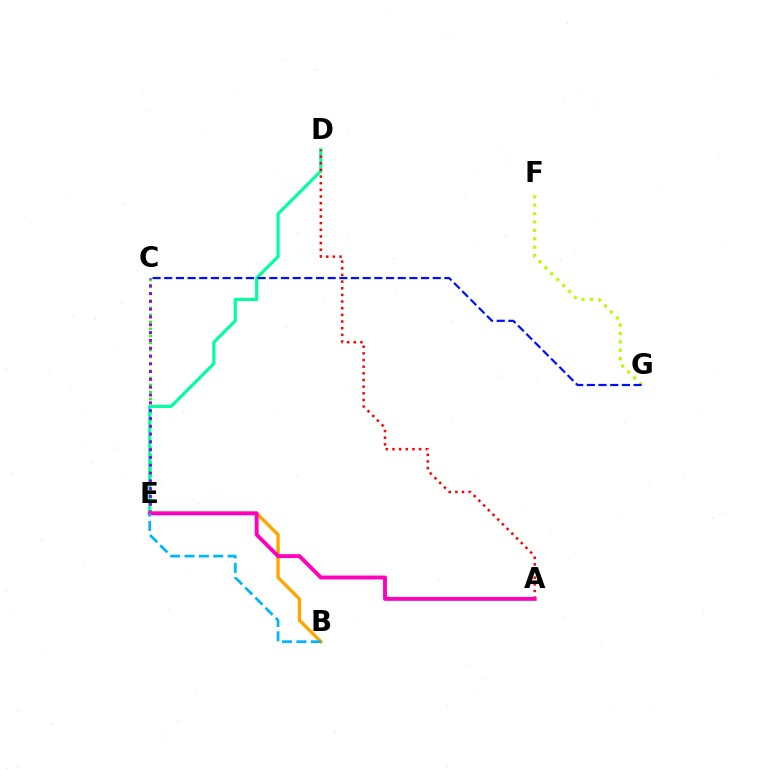{('C', 'E'): [{'color': '#08ff00', 'line_style': 'dotted', 'thickness': 1.9}, {'color': '#9b00ff', 'line_style': 'dotted', 'thickness': 2.12}], ('D', 'E'): [{'color': '#00ff9d', 'line_style': 'solid', 'thickness': 2.27}], ('A', 'D'): [{'color': '#ff0000', 'line_style': 'dotted', 'thickness': 1.81}], ('F', 'G'): [{'color': '#b3ff00', 'line_style': 'dotted', 'thickness': 2.28}], ('B', 'E'): [{'color': '#ffa500', 'line_style': 'solid', 'thickness': 2.44}, {'color': '#00b5ff', 'line_style': 'dashed', 'thickness': 1.95}], ('A', 'E'): [{'color': '#ff00bd', 'line_style': 'solid', 'thickness': 2.8}], ('C', 'G'): [{'color': '#0010ff', 'line_style': 'dashed', 'thickness': 1.59}]}